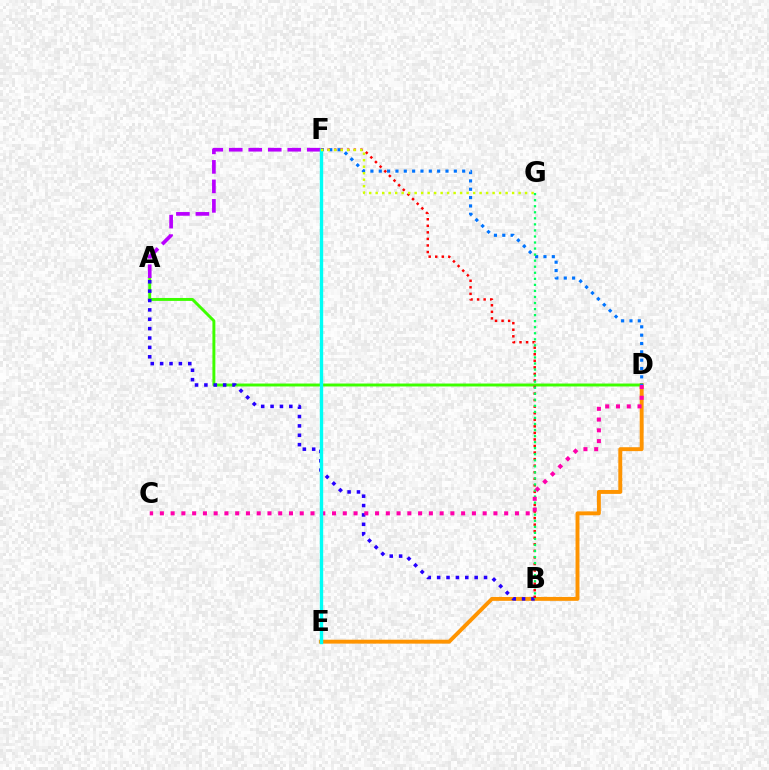{('D', 'E'): [{'color': '#ff9400', 'line_style': 'solid', 'thickness': 2.82}], ('A', 'D'): [{'color': '#3dff00', 'line_style': 'solid', 'thickness': 2.11}], ('D', 'F'): [{'color': '#0074ff', 'line_style': 'dotted', 'thickness': 2.27}], ('A', 'B'): [{'color': '#2500ff', 'line_style': 'dotted', 'thickness': 2.55}], ('B', 'F'): [{'color': '#ff0000', 'line_style': 'dotted', 'thickness': 1.78}], ('A', 'F'): [{'color': '#b900ff', 'line_style': 'dashed', 'thickness': 2.65}], ('B', 'G'): [{'color': '#00ff5c', 'line_style': 'dotted', 'thickness': 1.64}], ('C', 'D'): [{'color': '#ff00ac', 'line_style': 'dotted', 'thickness': 2.92}], ('E', 'F'): [{'color': '#00fff6', 'line_style': 'solid', 'thickness': 2.43}], ('F', 'G'): [{'color': '#d1ff00', 'line_style': 'dotted', 'thickness': 1.77}]}